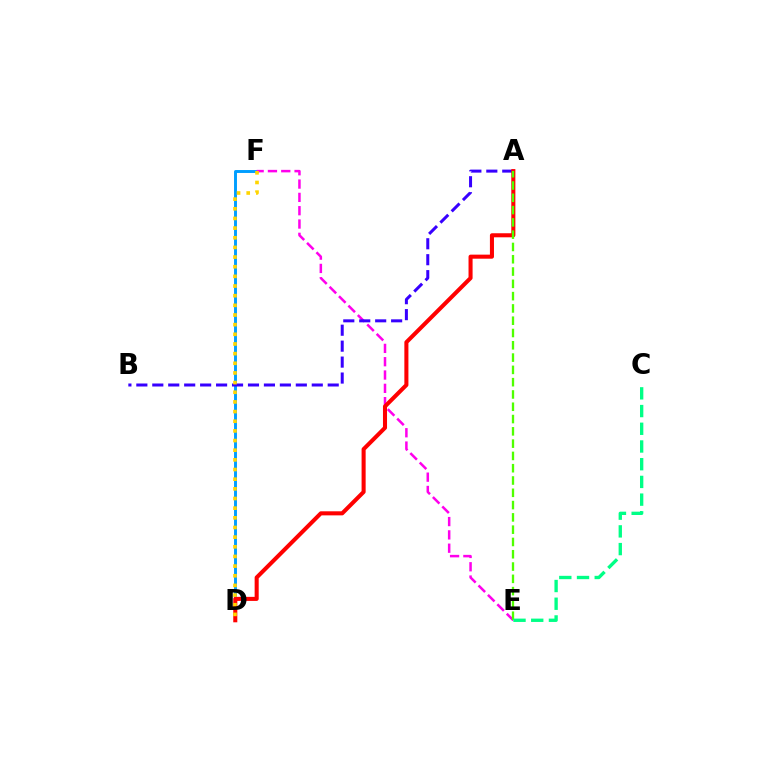{('D', 'F'): [{'color': '#009eff', 'line_style': 'solid', 'thickness': 2.11}, {'color': '#ffd500', 'line_style': 'dotted', 'thickness': 2.62}], ('E', 'F'): [{'color': '#ff00ed', 'line_style': 'dashed', 'thickness': 1.81}], ('A', 'B'): [{'color': '#3700ff', 'line_style': 'dashed', 'thickness': 2.17}], ('A', 'D'): [{'color': '#ff0000', 'line_style': 'solid', 'thickness': 2.92}], ('A', 'E'): [{'color': '#4fff00', 'line_style': 'dashed', 'thickness': 1.67}], ('C', 'E'): [{'color': '#00ff86', 'line_style': 'dashed', 'thickness': 2.41}]}